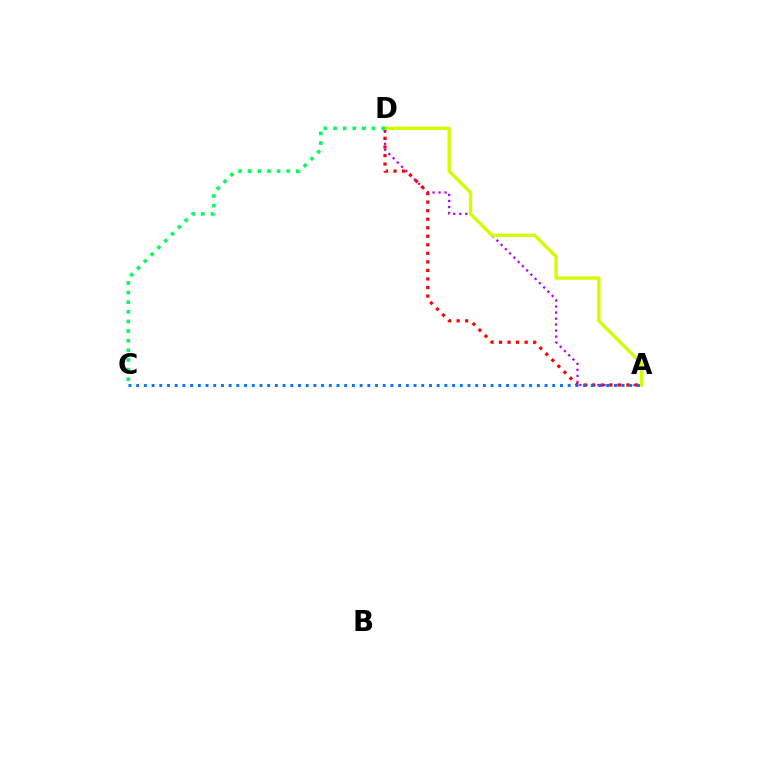{('A', 'D'): [{'color': '#b900ff', 'line_style': 'dotted', 'thickness': 1.63}, {'color': '#ff0000', 'line_style': 'dotted', 'thickness': 2.32}, {'color': '#d1ff00', 'line_style': 'solid', 'thickness': 2.44}], ('A', 'C'): [{'color': '#0074ff', 'line_style': 'dotted', 'thickness': 2.09}], ('C', 'D'): [{'color': '#00ff5c', 'line_style': 'dotted', 'thickness': 2.62}]}